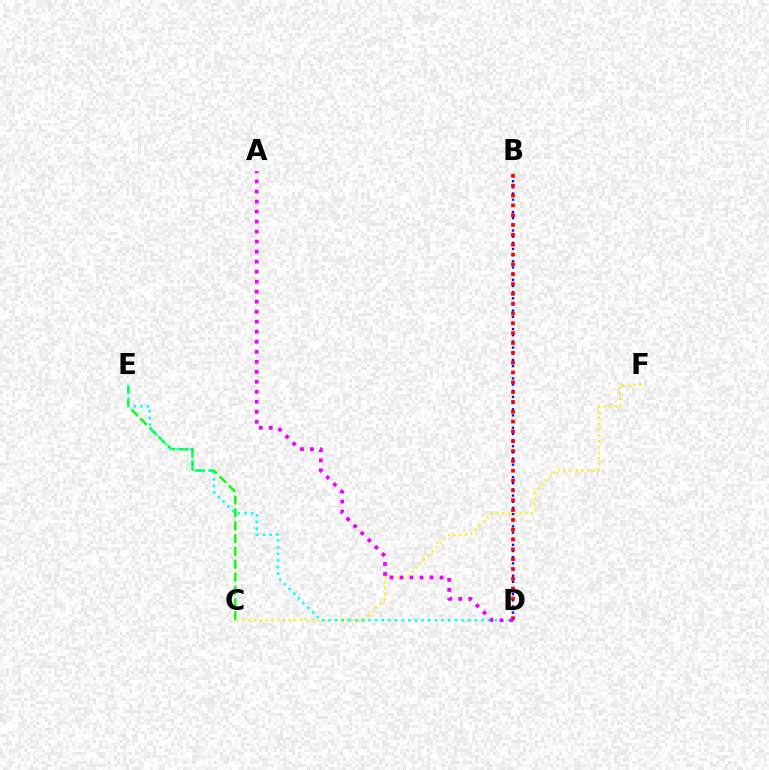{('C', 'E'): [{'color': '#08ff00', 'line_style': 'dashed', 'thickness': 1.75}], ('C', 'F'): [{'color': '#fcf500', 'line_style': 'dotted', 'thickness': 1.56}], ('D', 'E'): [{'color': '#00fff6', 'line_style': 'dotted', 'thickness': 1.8}], ('B', 'D'): [{'color': '#0010ff', 'line_style': 'dotted', 'thickness': 1.67}, {'color': '#ff0000', 'line_style': 'dotted', 'thickness': 2.67}], ('A', 'D'): [{'color': '#ee00ff', 'line_style': 'dotted', 'thickness': 2.72}]}